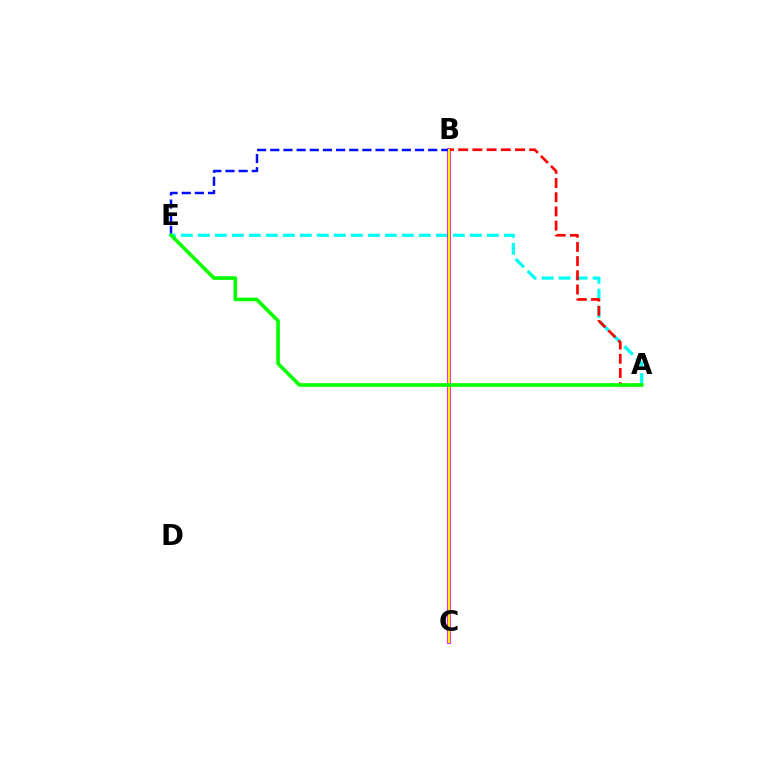{('A', 'E'): [{'color': '#00fff6', 'line_style': 'dashed', 'thickness': 2.31}, {'color': '#08ff00', 'line_style': 'solid', 'thickness': 2.6}], ('B', 'C'): [{'color': '#ee00ff', 'line_style': 'solid', 'thickness': 2.73}, {'color': '#fcf500', 'line_style': 'solid', 'thickness': 1.57}], ('B', 'E'): [{'color': '#0010ff', 'line_style': 'dashed', 'thickness': 1.79}], ('A', 'B'): [{'color': '#ff0000', 'line_style': 'dashed', 'thickness': 1.93}]}